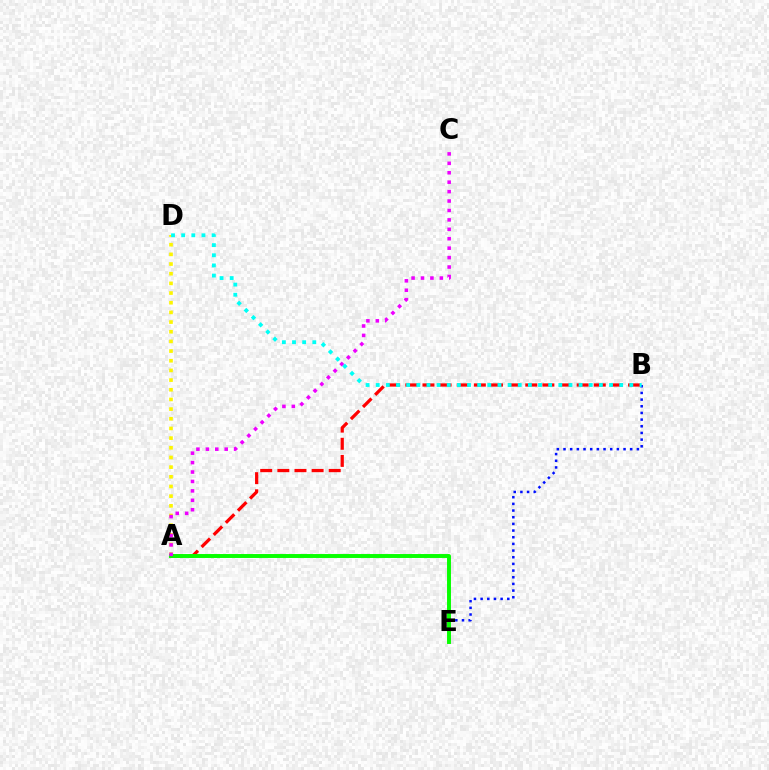{('A', 'D'): [{'color': '#fcf500', 'line_style': 'dotted', 'thickness': 2.63}], ('B', 'E'): [{'color': '#0010ff', 'line_style': 'dotted', 'thickness': 1.81}], ('A', 'B'): [{'color': '#ff0000', 'line_style': 'dashed', 'thickness': 2.33}], ('A', 'E'): [{'color': '#08ff00', 'line_style': 'solid', 'thickness': 2.83}], ('A', 'C'): [{'color': '#ee00ff', 'line_style': 'dotted', 'thickness': 2.56}], ('B', 'D'): [{'color': '#00fff6', 'line_style': 'dotted', 'thickness': 2.76}]}